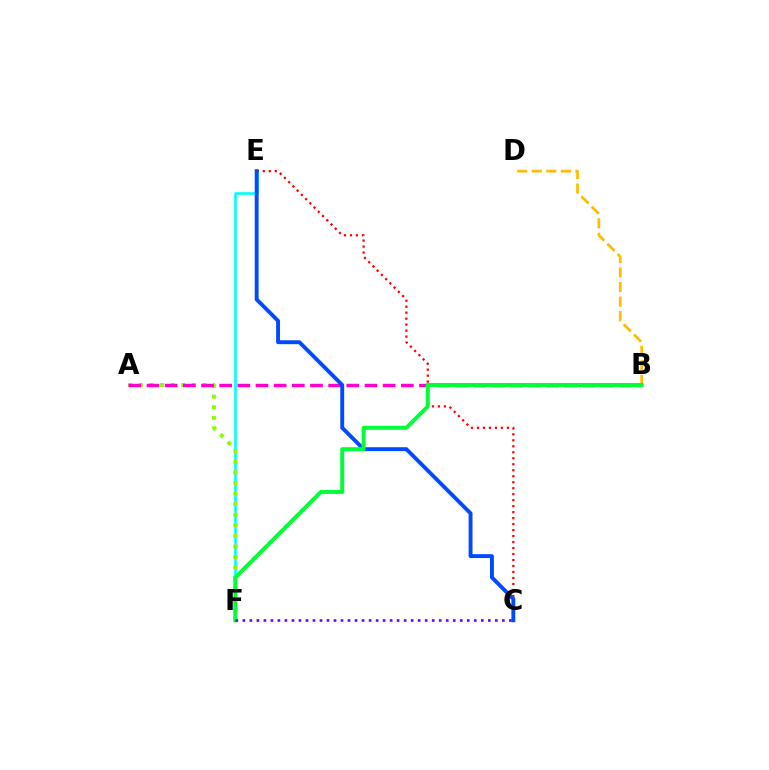{('B', 'D'): [{'color': '#ffbd00', 'line_style': 'dashed', 'thickness': 1.97}], ('E', 'F'): [{'color': '#00fff6', 'line_style': 'solid', 'thickness': 1.88}], ('C', 'E'): [{'color': '#ff0000', 'line_style': 'dotted', 'thickness': 1.63}, {'color': '#004bff', 'line_style': 'solid', 'thickness': 2.8}], ('A', 'F'): [{'color': '#84ff00', 'line_style': 'dotted', 'thickness': 2.87}], ('A', 'B'): [{'color': '#ff00cf', 'line_style': 'dashed', 'thickness': 2.47}], ('B', 'F'): [{'color': '#00ff39', 'line_style': 'solid', 'thickness': 2.87}], ('C', 'F'): [{'color': '#7200ff', 'line_style': 'dotted', 'thickness': 1.91}]}